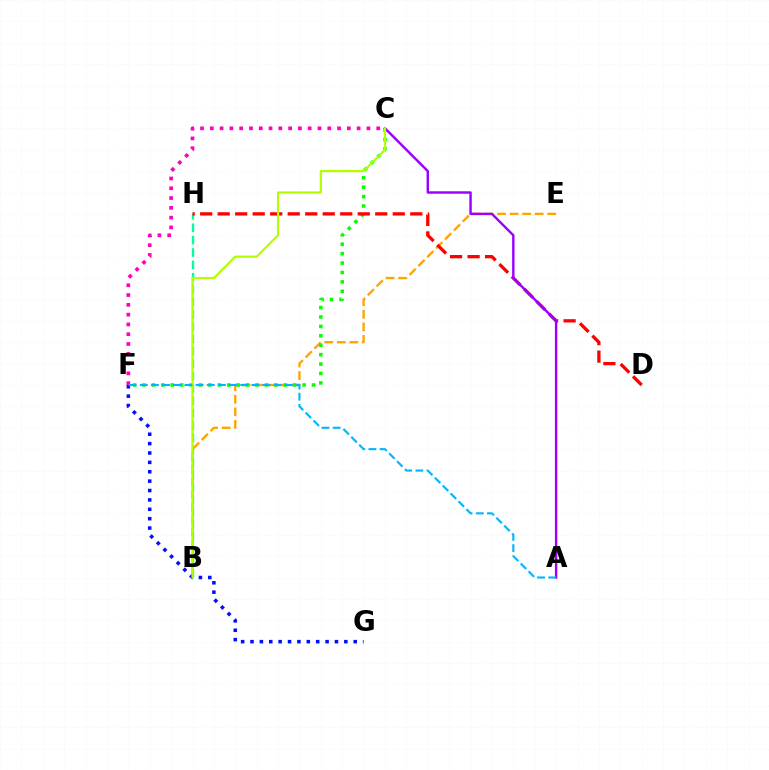{('B', 'H'): [{'color': '#00ff9d', 'line_style': 'dashed', 'thickness': 1.68}], ('F', 'G'): [{'color': '#0010ff', 'line_style': 'dotted', 'thickness': 2.55}], ('B', 'E'): [{'color': '#ffa500', 'line_style': 'dashed', 'thickness': 1.7}], ('C', 'F'): [{'color': '#08ff00', 'line_style': 'dotted', 'thickness': 2.56}, {'color': '#ff00bd', 'line_style': 'dotted', 'thickness': 2.66}], ('D', 'H'): [{'color': '#ff0000', 'line_style': 'dashed', 'thickness': 2.38}], ('A', 'C'): [{'color': '#9b00ff', 'line_style': 'solid', 'thickness': 1.74}], ('B', 'C'): [{'color': '#b3ff00', 'line_style': 'solid', 'thickness': 1.58}], ('A', 'F'): [{'color': '#00b5ff', 'line_style': 'dashed', 'thickness': 1.52}]}